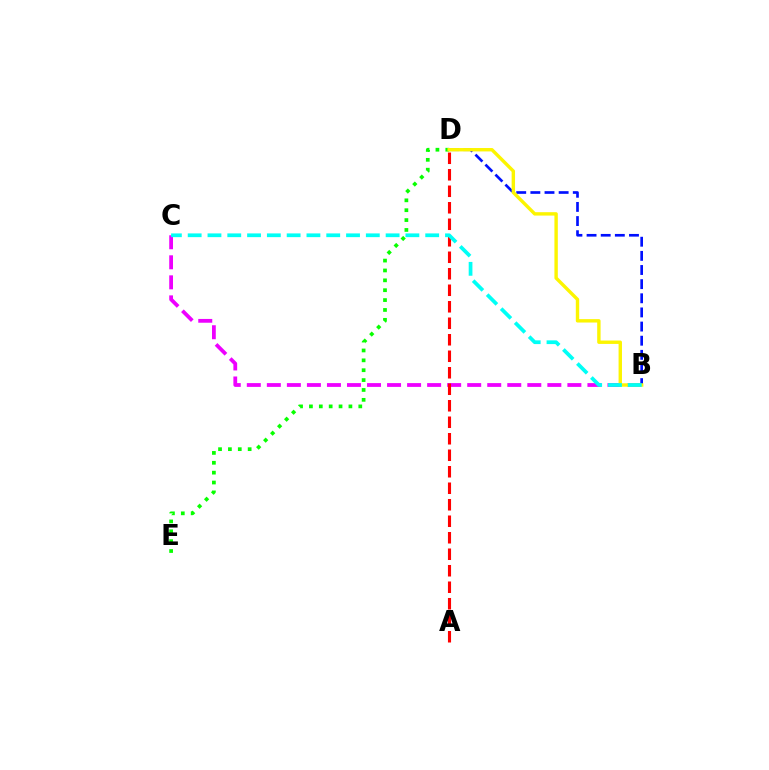{('D', 'E'): [{'color': '#08ff00', 'line_style': 'dotted', 'thickness': 2.68}], ('B', 'C'): [{'color': '#ee00ff', 'line_style': 'dashed', 'thickness': 2.72}, {'color': '#00fff6', 'line_style': 'dashed', 'thickness': 2.69}], ('B', 'D'): [{'color': '#0010ff', 'line_style': 'dashed', 'thickness': 1.92}, {'color': '#fcf500', 'line_style': 'solid', 'thickness': 2.45}], ('A', 'D'): [{'color': '#ff0000', 'line_style': 'dashed', 'thickness': 2.24}]}